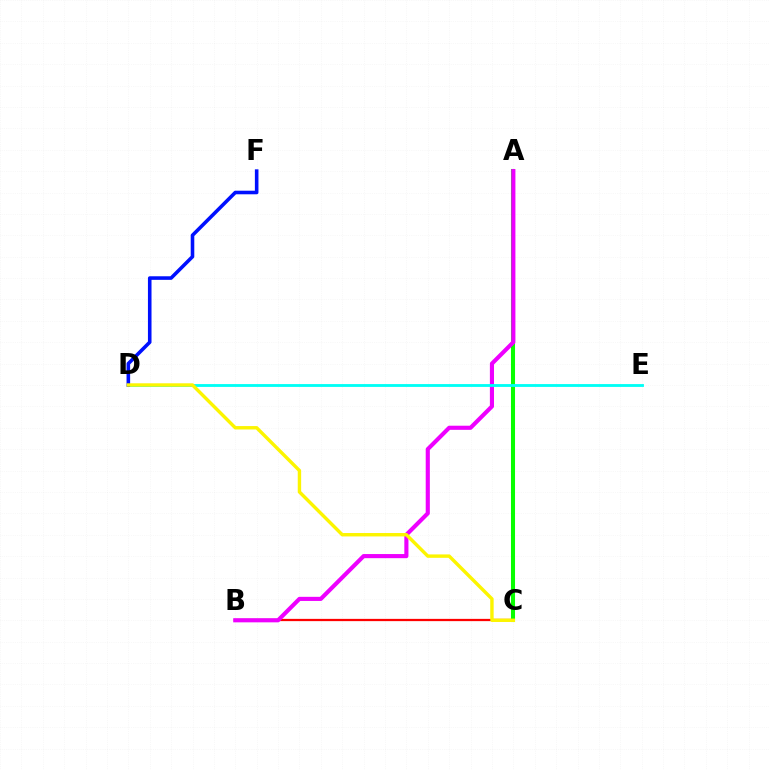{('B', 'C'): [{'color': '#ff0000', 'line_style': 'solid', 'thickness': 1.62}], ('A', 'C'): [{'color': '#08ff00', 'line_style': 'solid', 'thickness': 2.93}], ('A', 'B'): [{'color': '#ee00ff', 'line_style': 'solid', 'thickness': 2.97}], ('D', 'E'): [{'color': '#00fff6', 'line_style': 'solid', 'thickness': 2.04}], ('D', 'F'): [{'color': '#0010ff', 'line_style': 'solid', 'thickness': 2.58}], ('C', 'D'): [{'color': '#fcf500', 'line_style': 'solid', 'thickness': 2.45}]}